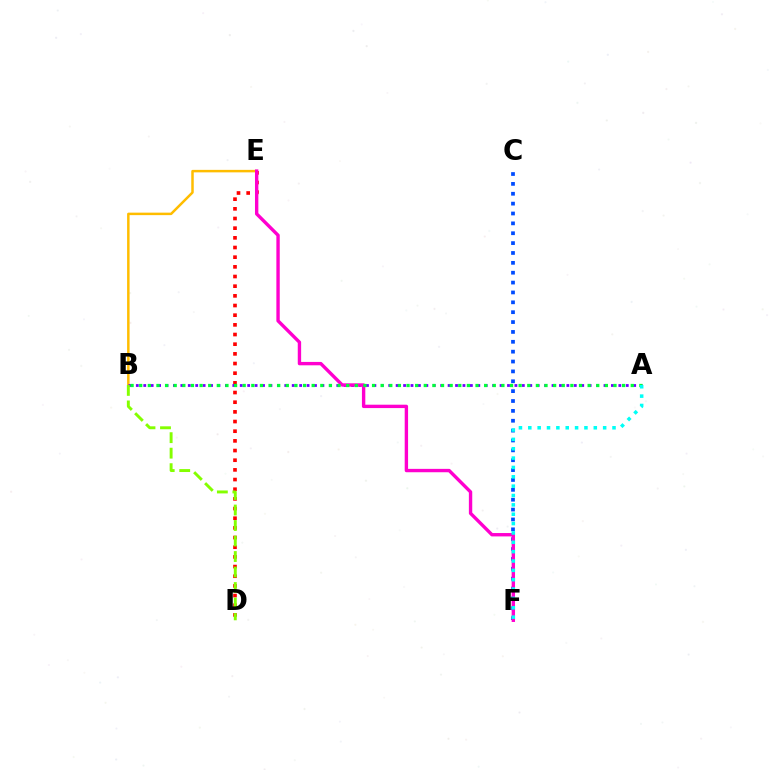{('D', 'E'): [{'color': '#ff0000', 'line_style': 'dotted', 'thickness': 2.63}], ('B', 'E'): [{'color': '#ffbd00', 'line_style': 'solid', 'thickness': 1.79}], ('A', 'B'): [{'color': '#7200ff', 'line_style': 'dotted', 'thickness': 2.02}, {'color': '#00ff39', 'line_style': 'dotted', 'thickness': 2.34}], ('C', 'F'): [{'color': '#004bff', 'line_style': 'dotted', 'thickness': 2.68}], ('E', 'F'): [{'color': '#ff00cf', 'line_style': 'solid', 'thickness': 2.43}], ('A', 'F'): [{'color': '#00fff6', 'line_style': 'dotted', 'thickness': 2.54}], ('B', 'D'): [{'color': '#84ff00', 'line_style': 'dashed', 'thickness': 2.11}]}